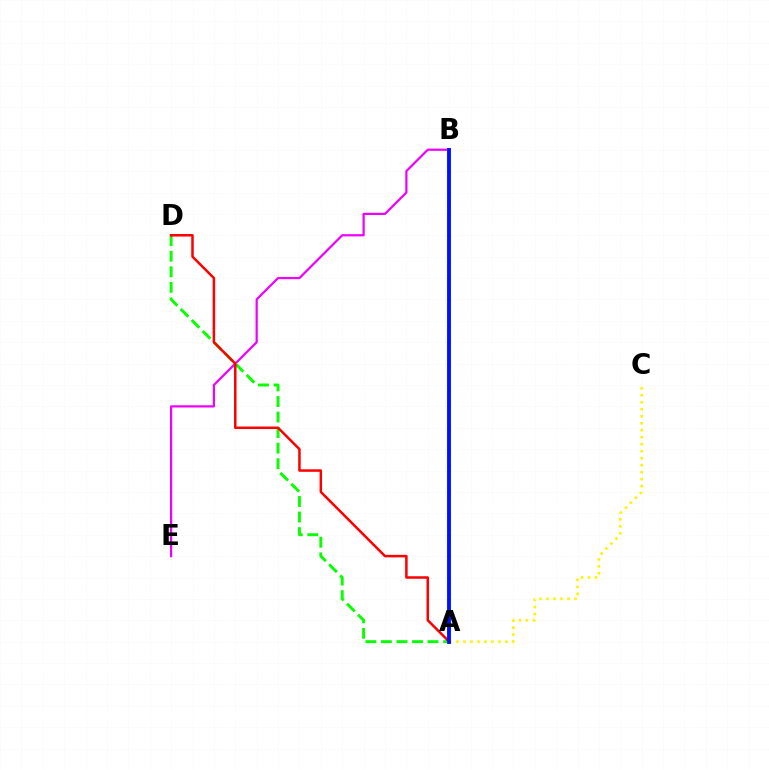{('B', 'E'): [{'color': '#ee00ff', 'line_style': 'solid', 'thickness': 1.59}], ('A', 'D'): [{'color': '#08ff00', 'line_style': 'dashed', 'thickness': 2.11}, {'color': '#ff0000', 'line_style': 'solid', 'thickness': 1.81}], ('A', 'C'): [{'color': '#fcf500', 'line_style': 'dotted', 'thickness': 1.9}], ('A', 'B'): [{'color': '#00fff6', 'line_style': 'dashed', 'thickness': 1.69}, {'color': '#0010ff', 'line_style': 'solid', 'thickness': 2.79}]}